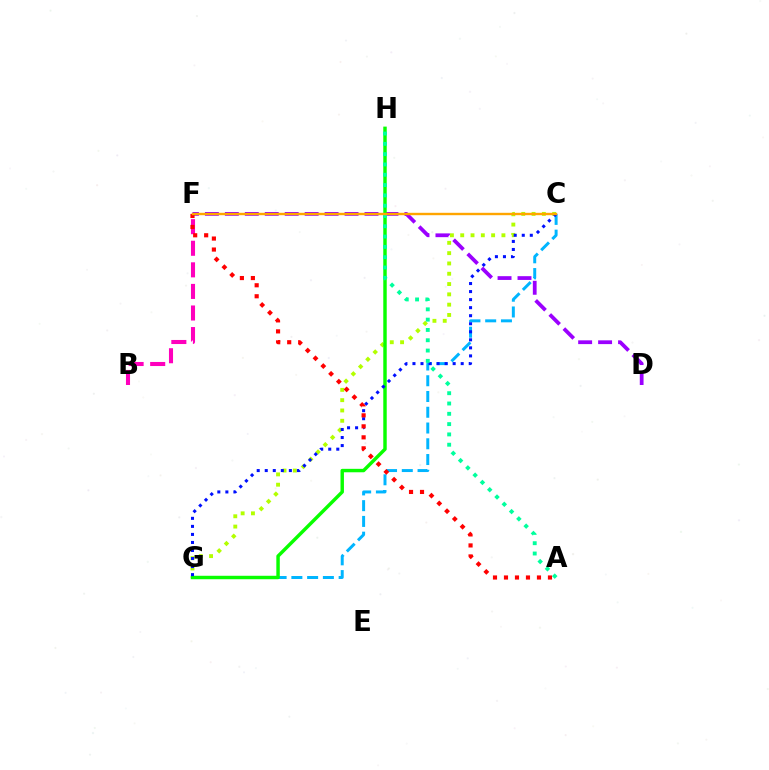{('C', 'G'): [{'color': '#00b5ff', 'line_style': 'dashed', 'thickness': 2.14}, {'color': '#b3ff00', 'line_style': 'dotted', 'thickness': 2.8}, {'color': '#0010ff', 'line_style': 'dotted', 'thickness': 2.18}], ('D', 'F'): [{'color': '#9b00ff', 'line_style': 'dashed', 'thickness': 2.71}], ('B', 'F'): [{'color': '#ff00bd', 'line_style': 'dashed', 'thickness': 2.93}], ('G', 'H'): [{'color': '#08ff00', 'line_style': 'solid', 'thickness': 2.48}], ('A', 'H'): [{'color': '#00ff9d', 'line_style': 'dotted', 'thickness': 2.8}], ('A', 'F'): [{'color': '#ff0000', 'line_style': 'dotted', 'thickness': 2.99}], ('C', 'F'): [{'color': '#ffa500', 'line_style': 'solid', 'thickness': 1.73}]}